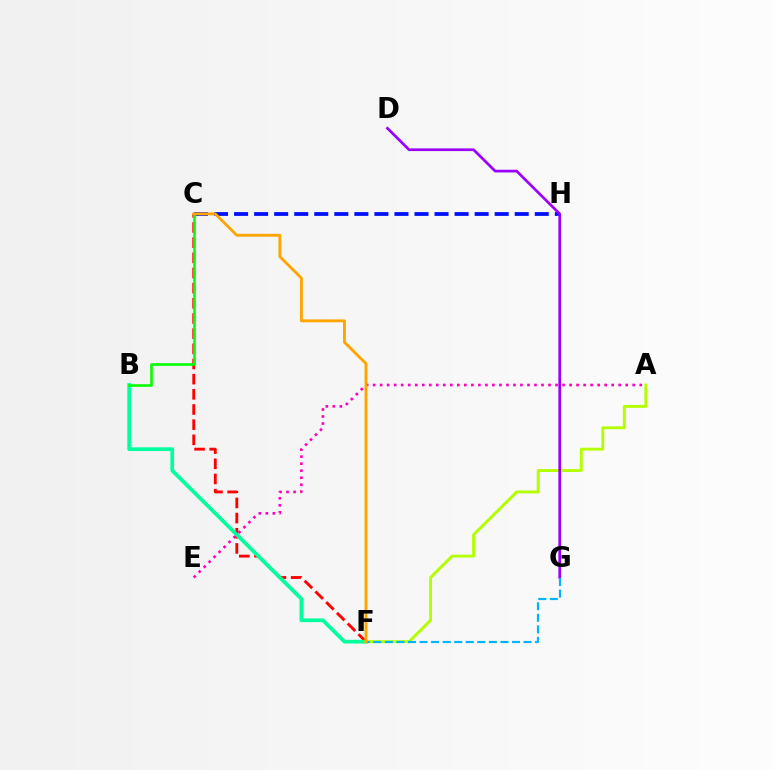{('C', 'H'): [{'color': '#0010ff', 'line_style': 'dashed', 'thickness': 2.72}], ('A', 'E'): [{'color': '#ff00bd', 'line_style': 'dotted', 'thickness': 1.91}], ('C', 'F'): [{'color': '#ff0000', 'line_style': 'dashed', 'thickness': 2.06}, {'color': '#ffa500', 'line_style': 'solid', 'thickness': 2.06}], ('B', 'F'): [{'color': '#00ff9d', 'line_style': 'solid', 'thickness': 2.69}], ('A', 'F'): [{'color': '#b3ff00', 'line_style': 'solid', 'thickness': 2.1}], ('D', 'G'): [{'color': '#9b00ff', 'line_style': 'solid', 'thickness': 1.95}], ('F', 'G'): [{'color': '#00b5ff', 'line_style': 'dashed', 'thickness': 1.57}], ('B', 'C'): [{'color': '#08ff00', 'line_style': 'solid', 'thickness': 1.9}]}